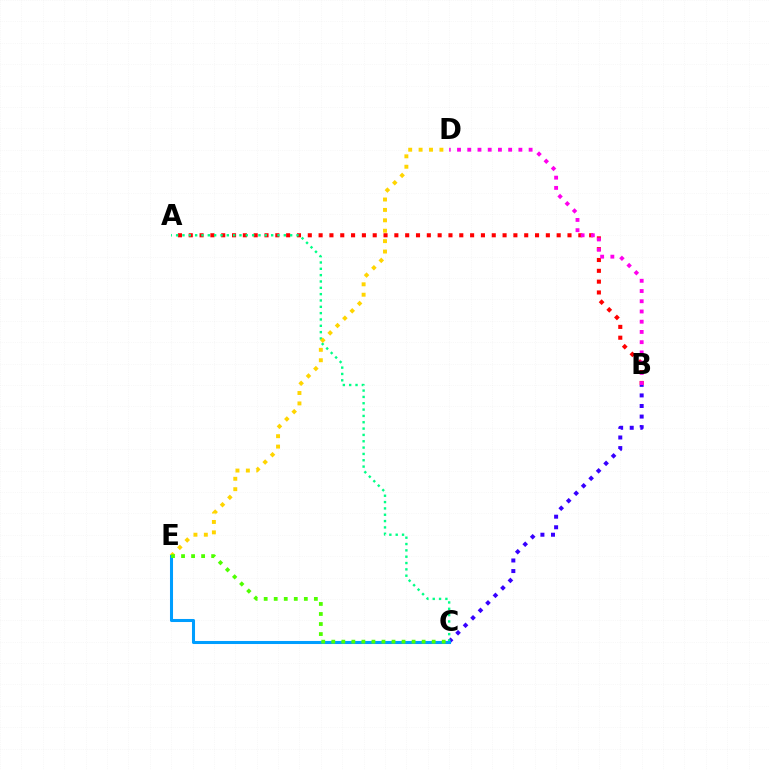{('A', 'B'): [{'color': '#ff0000', 'line_style': 'dotted', 'thickness': 2.94}], ('B', 'C'): [{'color': '#3700ff', 'line_style': 'dotted', 'thickness': 2.87}], ('A', 'C'): [{'color': '#00ff86', 'line_style': 'dotted', 'thickness': 1.72}], ('B', 'D'): [{'color': '#ff00ed', 'line_style': 'dotted', 'thickness': 2.78}], ('D', 'E'): [{'color': '#ffd500', 'line_style': 'dotted', 'thickness': 2.83}], ('C', 'E'): [{'color': '#009eff', 'line_style': 'solid', 'thickness': 2.19}, {'color': '#4fff00', 'line_style': 'dotted', 'thickness': 2.73}]}